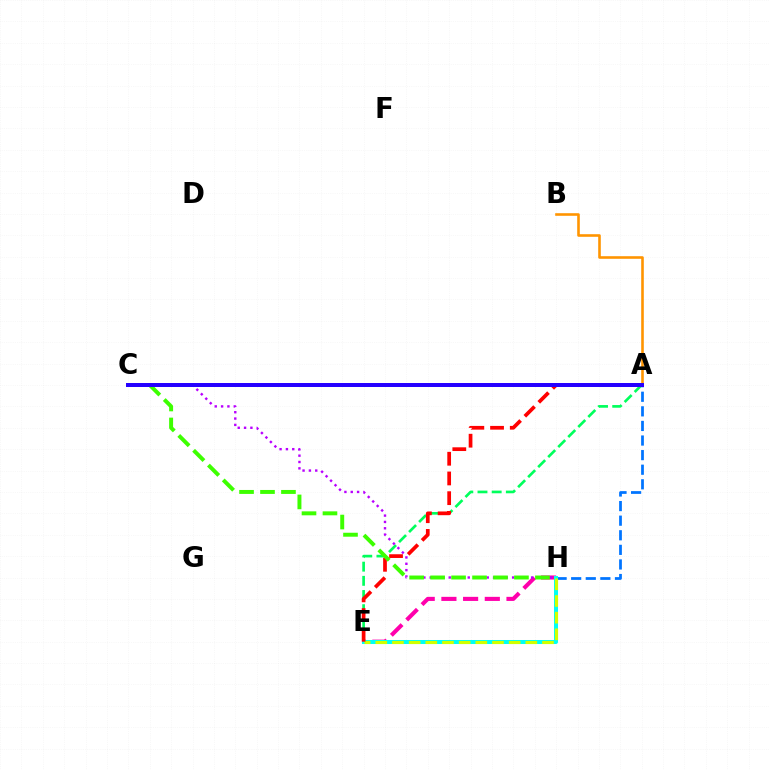{('A', 'H'): [{'color': '#0074ff', 'line_style': 'dashed', 'thickness': 1.98}], ('A', 'B'): [{'color': '#ff9400', 'line_style': 'solid', 'thickness': 1.88}], ('A', 'E'): [{'color': '#00ff5c', 'line_style': 'dashed', 'thickness': 1.93}, {'color': '#ff0000', 'line_style': 'dashed', 'thickness': 2.68}], ('E', 'H'): [{'color': '#ff00ac', 'line_style': 'dashed', 'thickness': 2.95}, {'color': '#00fff6', 'line_style': 'solid', 'thickness': 2.89}, {'color': '#d1ff00', 'line_style': 'dashed', 'thickness': 2.26}], ('C', 'H'): [{'color': '#b900ff', 'line_style': 'dotted', 'thickness': 1.72}, {'color': '#3dff00', 'line_style': 'dashed', 'thickness': 2.85}], ('A', 'C'): [{'color': '#2500ff', 'line_style': 'solid', 'thickness': 2.87}]}